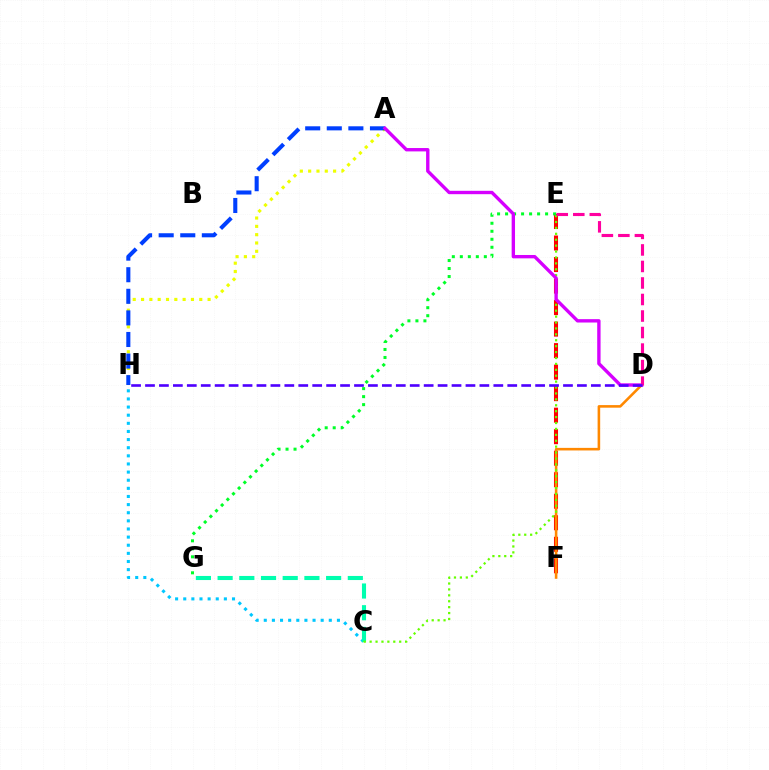{('E', 'F'): [{'color': '#ff0000', 'line_style': 'dashed', 'thickness': 2.92}], ('C', 'H'): [{'color': '#00c7ff', 'line_style': 'dotted', 'thickness': 2.21}], ('A', 'H'): [{'color': '#eeff00', 'line_style': 'dotted', 'thickness': 2.26}, {'color': '#003fff', 'line_style': 'dashed', 'thickness': 2.93}], ('D', 'F'): [{'color': '#ff8800', 'line_style': 'solid', 'thickness': 1.86}], ('C', 'G'): [{'color': '#00ffaf', 'line_style': 'dashed', 'thickness': 2.95}], ('C', 'E'): [{'color': '#66ff00', 'line_style': 'dotted', 'thickness': 1.61}], ('E', 'G'): [{'color': '#00ff27', 'line_style': 'dotted', 'thickness': 2.17}], ('A', 'D'): [{'color': '#d600ff', 'line_style': 'solid', 'thickness': 2.42}], ('D', 'E'): [{'color': '#ff00a0', 'line_style': 'dashed', 'thickness': 2.24}], ('D', 'H'): [{'color': '#4f00ff', 'line_style': 'dashed', 'thickness': 1.89}]}